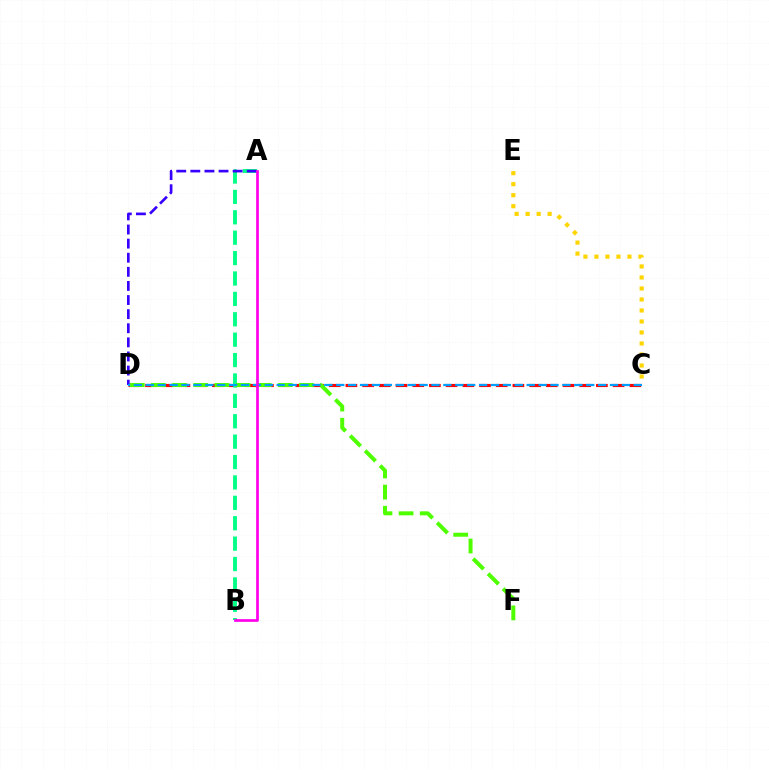{('C', 'D'): [{'color': '#ff0000', 'line_style': 'dashed', 'thickness': 2.27}, {'color': '#009eff', 'line_style': 'dashed', 'thickness': 1.62}], ('A', 'B'): [{'color': '#00ff86', 'line_style': 'dashed', 'thickness': 2.77}, {'color': '#ff00ed', 'line_style': 'solid', 'thickness': 1.95}], ('D', 'F'): [{'color': '#4fff00', 'line_style': 'dashed', 'thickness': 2.87}], ('A', 'D'): [{'color': '#3700ff', 'line_style': 'dashed', 'thickness': 1.92}], ('C', 'E'): [{'color': '#ffd500', 'line_style': 'dotted', 'thickness': 2.99}]}